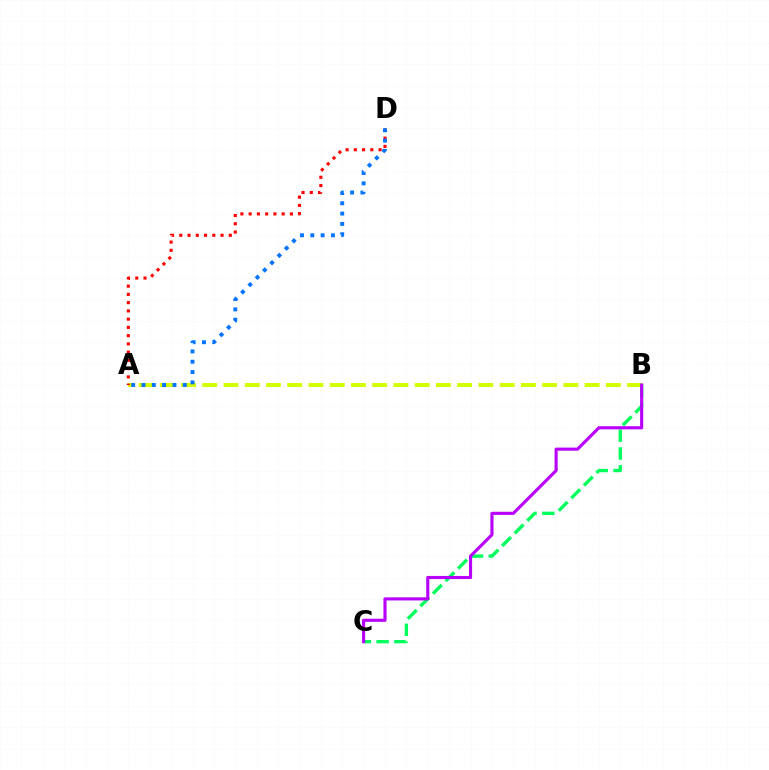{('B', 'C'): [{'color': '#00ff5c', 'line_style': 'dashed', 'thickness': 2.42}, {'color': '#b900ff', 'line_style': 'solid', 'thickness': 2.25}], ('A', 'B'): [{'color': '#d1ff00', 'line_style': 'dashed', 'thickness': 2.89}], ('A', 'D'): [{'color': '#ff0000', 'line_style': 'dotted', 'thickness': 2.24}, {'color': '#0074ff', 'line_style': 'dotted', 'thickness': 2.8}]}